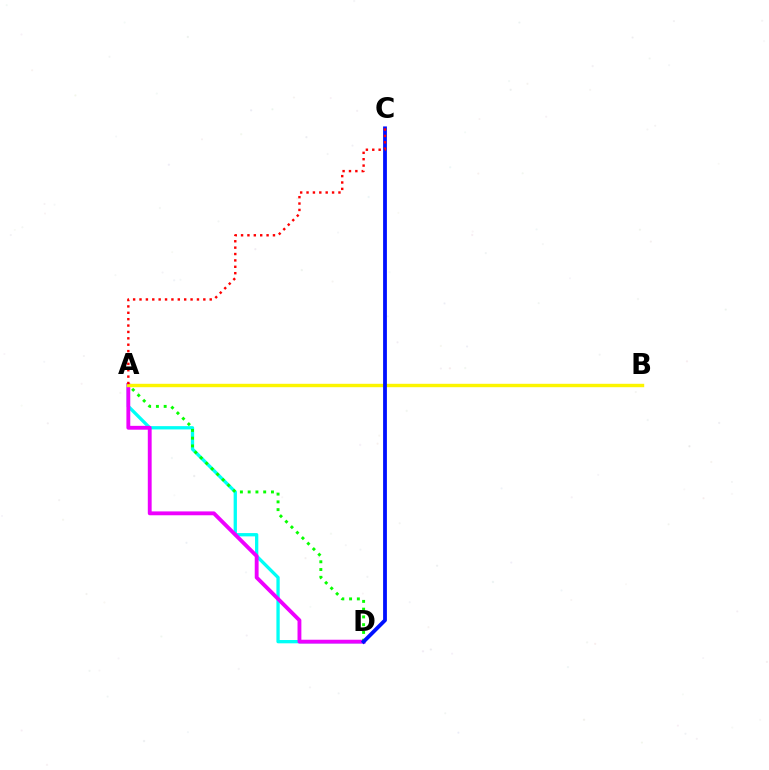{('A', 'D'): [{'color': '#00fff6', 'line_style': 'solid', 'thickness': 2.38}, {'color': '#ee00ff', 'line_style': 'solid', 'thickness': 2.78}, {'color': '#08ff00', 'line_style': 'dotted', 'thickness': 2.11}], ('A', 'B'): [{'color': '#fcf500', 'line_style': 'solid', 'thickness': 2.45}], ('C', 'D'): [{'color': '#0010ff', 'line_style': 'solid', 'thickness': 2.73}], ('A', 'C'): [{'color': '#ff0000', 'line_style': 'dotted', 'thickness': 1.73}]}